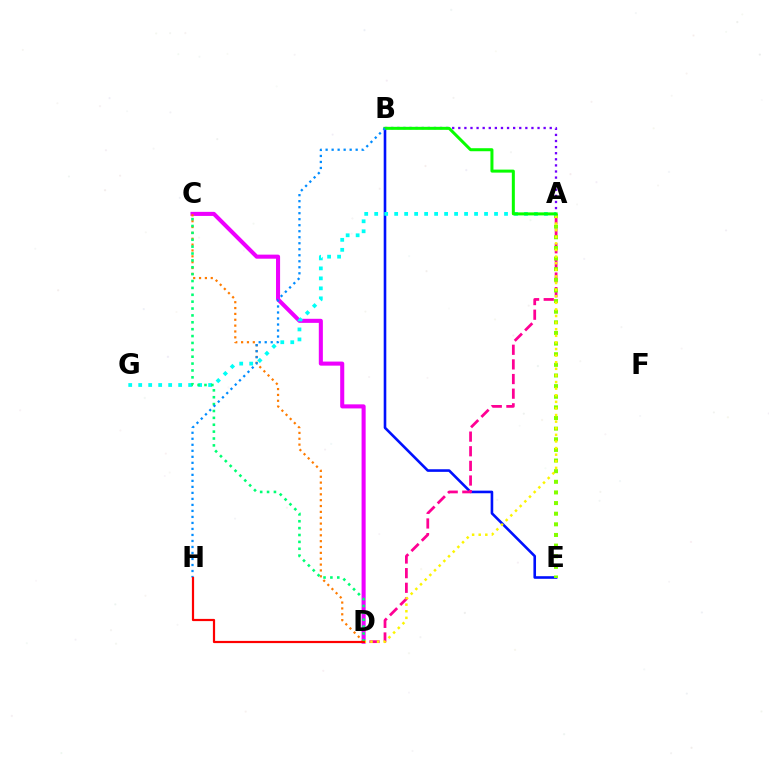{('B', 'E'): [{'color': '#0010ff', 'line_style': 'solid', 'thickness': 1.88}], ('A', 'D'): [{'color': '#ff0094', 'line_style': 'dashed', 'thickness': 1.99}, {'color': '#fcf500', 'line_style': 'dotted', 'thickness': 1.79}], ('C', 'D'): [{'color': '#ee00ff', 'line_style': 'solid', 'thickness': 2.93}, {'color': '#ff7c00', 'line_style': 'dotted', 'thickness': 1.59}, {'color': '#00ff74', 'line_style': 'dotted', 'thickness': 1.87}], ('A', 'E'): [{'color': '#84ff00', 'line_style': 'dotted', 'thickness': 2.89}], ('A', 'G'): [{'color': '#00fff6', 'line_style': 'dotted', 'thickness': 2.71}], ('A', 'B'): [{'color': '#7200ff', 'line_style': 'dotted', 'thickness': 1.66}, {'color': '#08ff00', 'line_style': 'solid', 'thickness': 2.17}], ('B', 'H'): [{'color': '#008cff', 'line_style': 'dotted', 'thickness': 1.63}], ('D', 'H'): [{'color': '#ff0000', 'line_style': 'solid', 'thickness': 1.59}]}